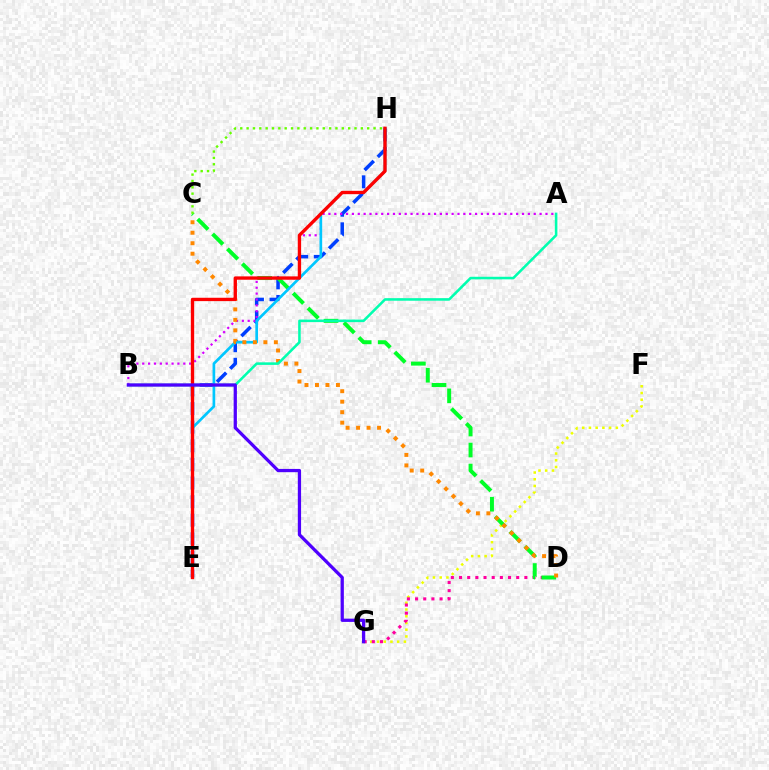{('E', 'H'): [{'color': '#003fff', 'line_style': 'dashed', 'thickness': 2.53}, {'color': '#00c7ff', 'line_style': 'solid', 'thickness': 1.93}, {'color': '#ff0000', 'line_style': 'solid', 'thickness': 2.41}], ('A', 'B'): [{'color': '#d600ff', 'line_style': 'dotted', 'thickness': 1.59}, {'color': '#00ffaf', 'line_style': 'solid', 'thickness': 1.84}], ('F', 'G'): [{'color': '#eeff00', 'line_style': 'dotted', 'thickness': 1.83}], ('D', 'G'): [{'color': '#ff00a0', 'line_style': 'dotted', 'thickness': 2.22}], ('C', 'D'): [{'color': '#00ff27', 'line_style': 'dashed', 'thickness': 2.85}, {'color': '#ff8800', 'line_style': 'dotted', 'thickness': 2.85}], ('C', 'H'): [{'color': '#66ff00', 'line_style': 'dotted', 'thickness': 1.72}], ('B', 'G'): [{'color': '#4f00ff', 'line_style': 'solid', 'thickness': 2.35}]}